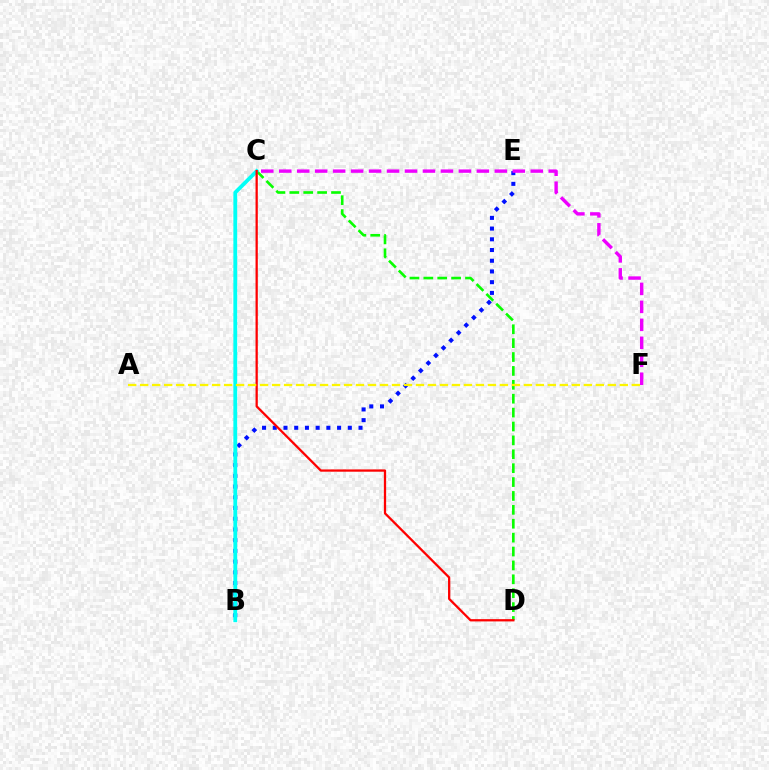{('B', 'E'): [{'color': '#0010ff', 'line_style': 'dotted', 'thickness': 2.91}], ('C', 'D'): [{'color': '#08ff00', 'line_style': 'dashed', 'thickness': 1.89}, {'color': '#ff0000', 'line_style': 'solid', 'thickness': 1.63}], ('B', 'C'): [{'color': '#00fff6', 'line_style': 'solid', 'thickness': 2.74}], ('C', 'F'): [{'color': '#ee00ff', 'line_style': 'dashed', 'thickness': 2.44}], ('A', 'F'): [{'color': '#fcf500', 'line_style': 'dashed', 'thickness': 1.63}]}